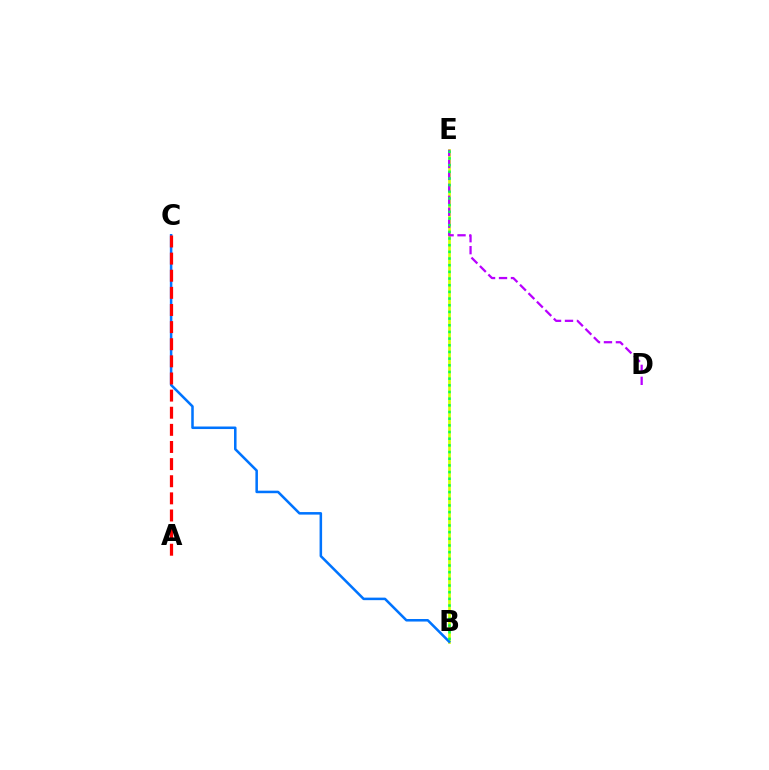{('B', 'E'): [{'color': '#d1ff00', 'line_style': 'solid', 'thickness': 1.93}, {'color': '#00ff5c', 'line_style': 'dotted', 'thickness': 1.81}], ('B', 'C'): [{'color': '#0074ff', 'line_style': 'solid', 'thickness': 1.83}], ('A', 'C'): [{'color': '#ff0000', 'line_style': 'dashed', 'thickness': 2.33}], ('D', 'E'): [{'color': '#b900ff', 'line_style': 'dashed', 'thickness': 1.62}]}